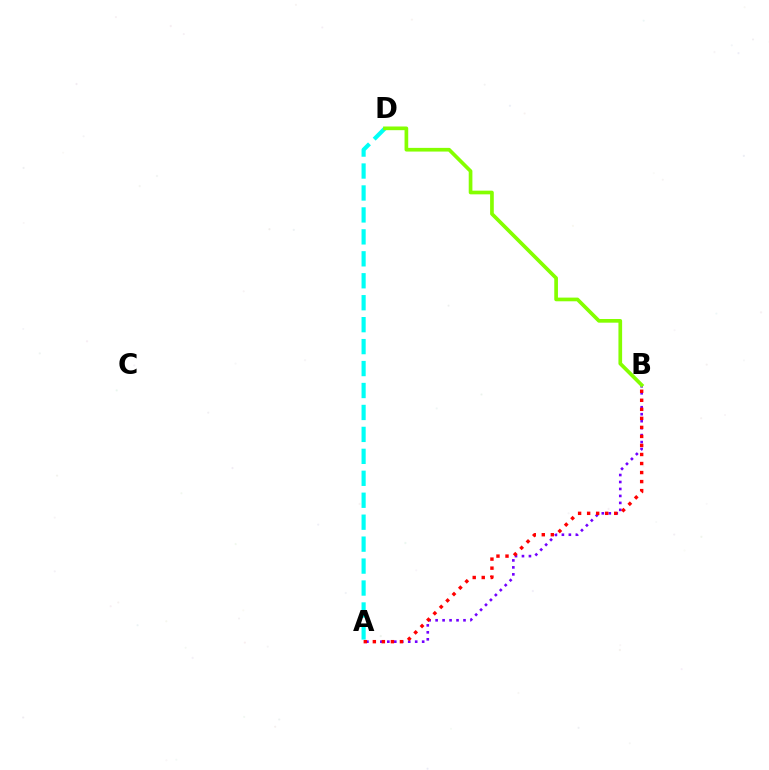{('A', 'B'): [{'color': '#7200ff', 'line_style': 'dotted', 'thickness': 1.89}, {'color': '#ff0000', 'line_style': 'dotted', 'thickness': 2.45}], ('A', 'D'): [{'color': '#00fff6', 'line_style': 'dashed', 'thickness': 2.98}], ('B', 'D'): [{'color': '#84ff00', 'line_style': 'solid', 'thickness': 2.65}]}